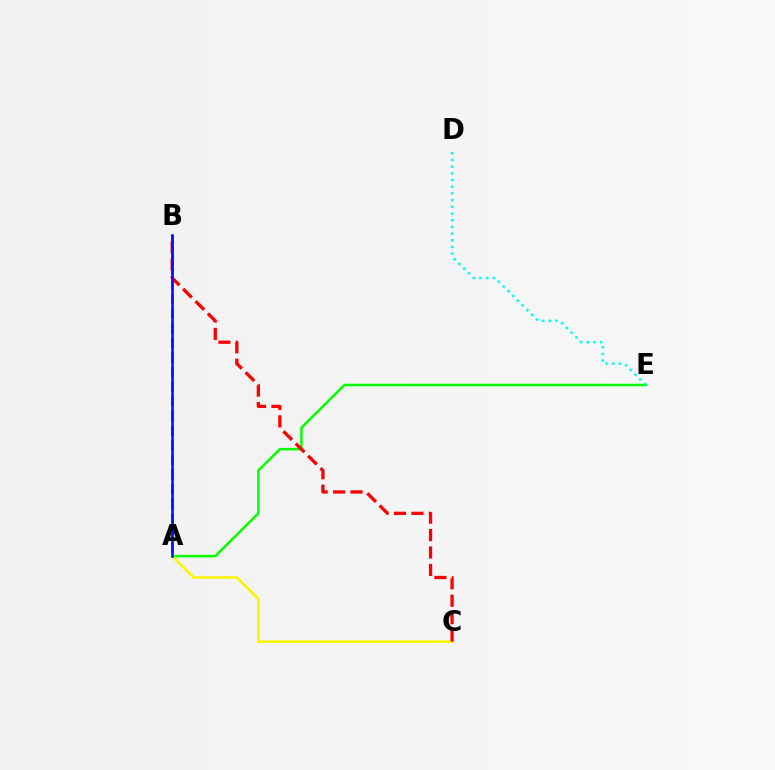{('A', 'E'): [{'color': '#08ff00', 'line_style': 'solid', 'thickness': 1.82}], ('D', 'E'): [{'color': '#00fff6', 'line_style': 'dotted', 'thickness': 1.82}], ('A', 'C'): [{'color': '#fcf500', 'line_style': 'solid', 'thickness': 1.89}], ('B', 'C'): [{'color': '#ff0000', 'line_style': 'dashed', 'thickness': 2.37}], ('A', 'B'): [{'color': '#ee00ff', 'line_style': 'dashed', 'thickness': 1.99}, {'color': '#0010ff', 'line_style': 'solid', 'thickness': 1.84}]}